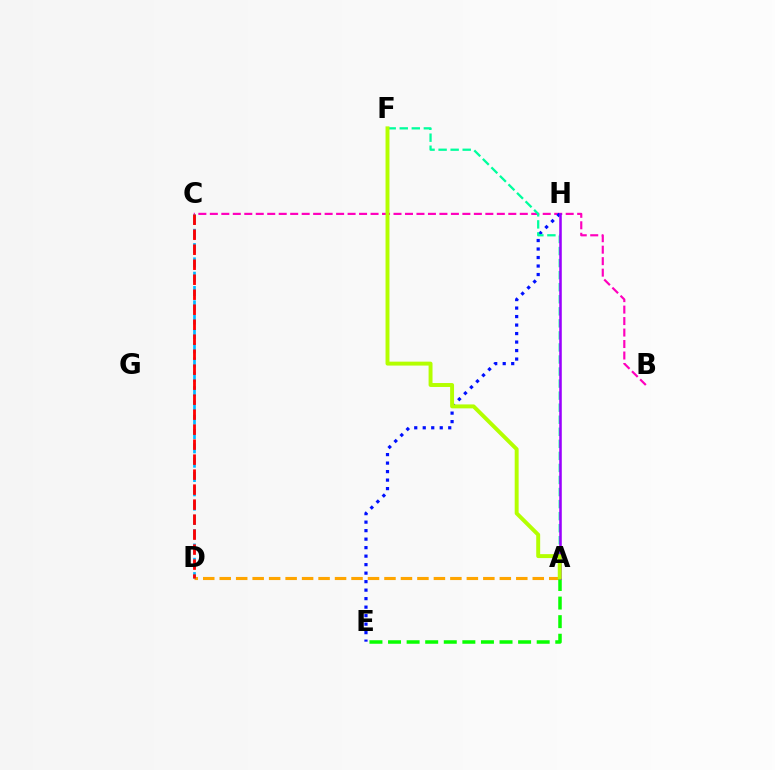{('A', 'D'): [{'color': '#ffa500', 'line_style': 'dashed', 'thickness': 2.24}], ('A', 'E'): [{'color': '#08ff00', 'line_style': 'dashed', 'thickness': 2.52}], ('B', 'C'): [{'color': '#ff00bd', 'line_style': 'dashed', 'thickness': 1.56}], ('C', 'D'): [{'color': '#00b5ff', 'line_style': 'dashed', 'thickness': 1.94}, {'color': '#ff0000', 'line_style': 'dashed', 'thickness': 2.04}], ('E', 'H'): [{'color': '#0010ff', 'line_style': 'dotted', 'thickness': 2.31}], ('A', 'F'): [{'color': '#00ff9d', 'line_style': 'dashed', 'thickness': 1.64}, {'color': '#b3ff00', 'line_style': 'solid', 'thickness': 2.83}], ('A', 'H'): [{'color': '#9b00ff', 'line_style': 'solid', 'thickness': 1.84}]}